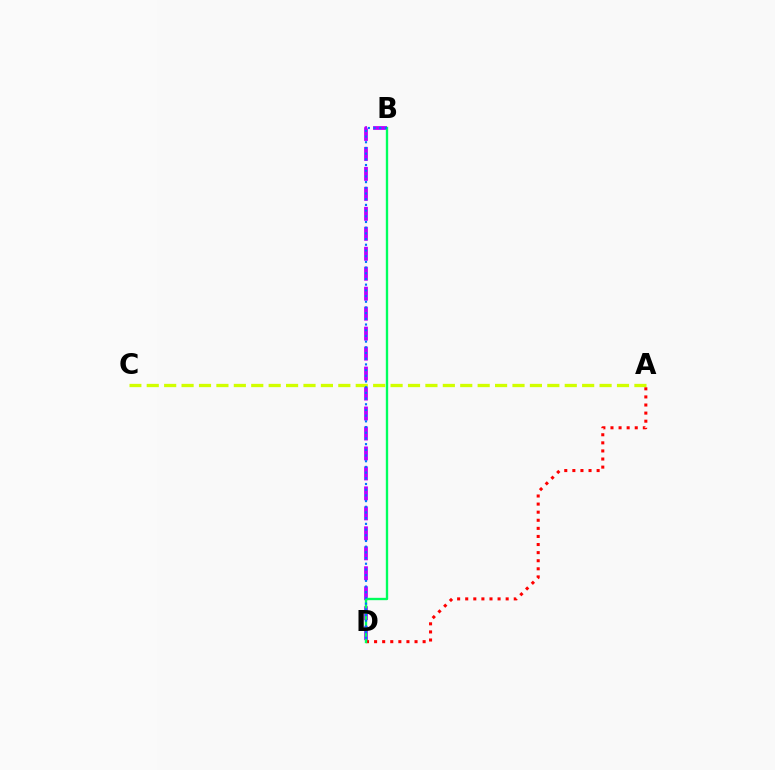{('B', 'D'): [{'color': '#b900ff', 'line_style': 'dashed', 'thickness': 2.71}, {'color': '#00ff5c', 'line_style': 'solid', 'thickness': 1.7}, {'color': '#0074ff', 'line_style': 'dotted', 'thickness': 1.55}], ('A', 'C'): [{'color': '#d1ff00', 'line_style': 'dashed', 'thickness': 2.37}], ('A', 'D'): [{'color': '#ff0000', 'line_style': 'dotted', 'thickness': 2.2}]}